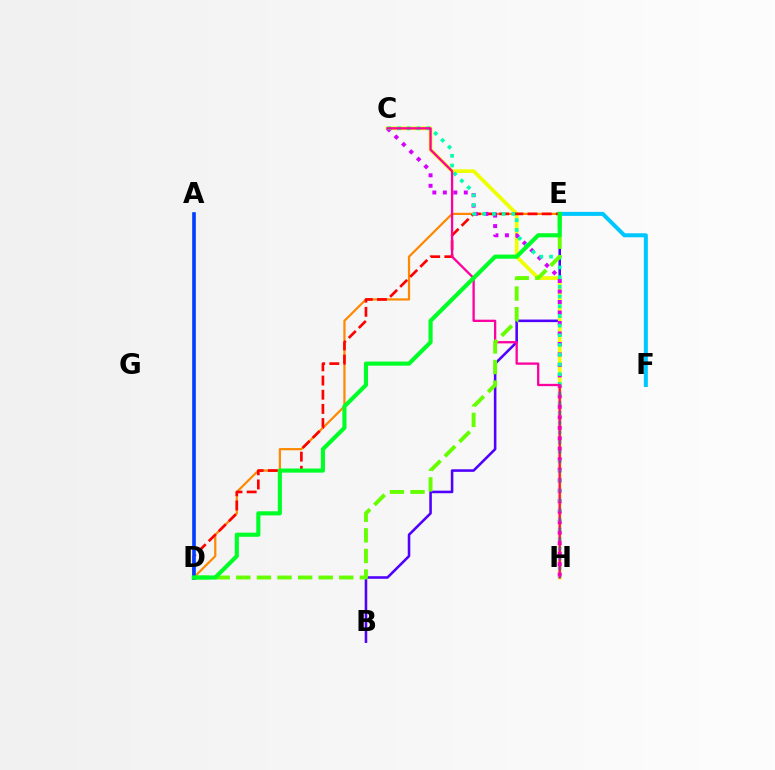{('B', 'E'): [{'color': '#4f00ff', 'line_style': 'solid', 'thickness': 1.85}], ('E', 'F'): [{'color': '#00c7ff', 'line_style': 'solid', 'thickness': 2.89}], ('C', 'H'): [{'color': '#eeff00', 'line_style': 'solid', 'thickness': 2.69}, {'color': '#d600ff', 'line_style': 'dotted', 'thickness': 2.85}, {'color': '#00ffaf', 'line_style': 'dotted', 'thickness': 2.64}, {'color': '#ff00a0', 'line_style': 'solid', 'thickness': 1.66}], ('D', 'E'): [{'color': '#ff8800', 'line_style': 'solid', 'thickness': 1.59}, {'color': '#ff0000', 'line_style': 'dashed', 'thickness': 1.93}, {'color': '#66ff00', 'line_style': 'dashed', 'thickness': 2.8}, {'color': '#00ff27', 'line_style': 'solid', 'thickness': 2.97}], ('A', 'D'): [{'color': '#003fff', 'line_style': 'solid', 'thickness': 2.61}]}